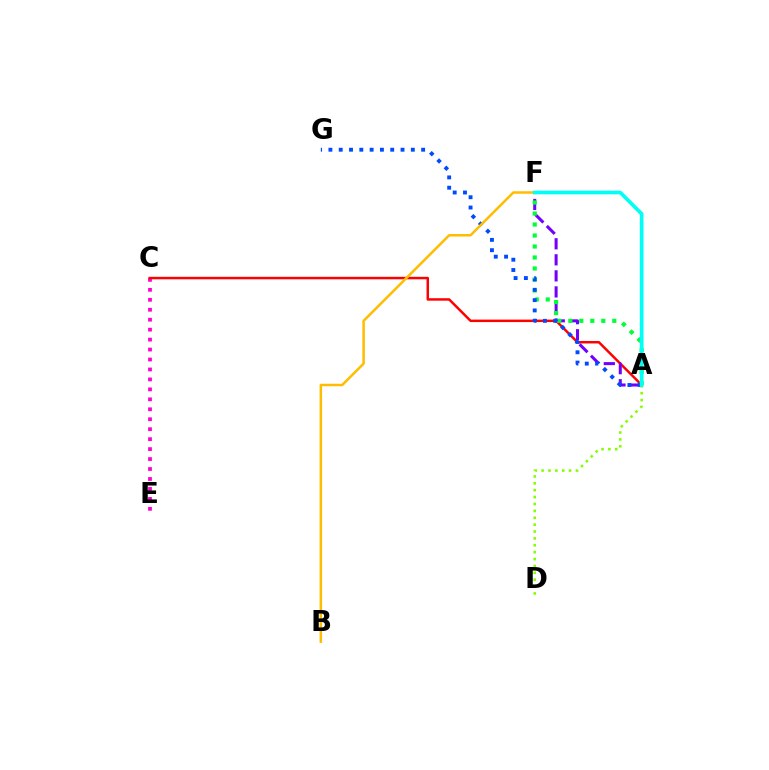{('C', 'E'): [{'color': '#ff00cf', 'line_style': 'dotted', 'thickness': 2.7}], ('A', 'C'): [{'color': '#ff0000', 'line_style': 'solid', 'thickness': 1.78}], ('A', 'F'): [{'color': '#7200ff', 'line_style': 'dashed', 'thickness': 2.18}, {'color': '#00ff39', 'line_style': 'dotted', 'thickness': 2.99}, {'color': '#00fff6', 'line_style': 'solid', 'thickness': 2.65}], ('A', 'G'): [{'color': '#004bff', 'line_style': 'dotted', 'thickness': 2.8}], ('A', 'D'): [{'color': '#84ff00', 'line_style': 'dotted', 'thickness': 1.87}], ('B', 'F'): [{'color': '#ffbd00', 'line_style': 'solid', 'thickness': 1.8}]}